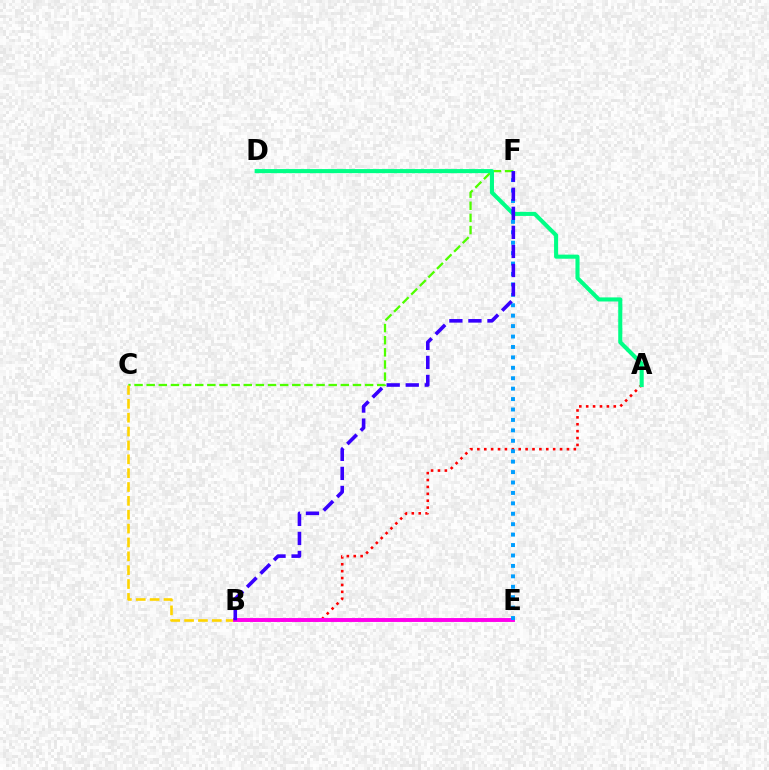{('C', 'F'): [{'color': '#4fff00', 'line_style': 'dashed', 'thickness': 1.65}], ('A', 'B'): [{'color': '#ff0000', 'line_style': 'dotted', 'thickness': 1.87}], ('B', 'C'): [{'color': '#ffd500', 'line_style': 'dashed', 'thickness': 1.88}], ('A', 'D'): [{'color': '#00ff86', 'line_style': 'solid', 'thickness': 2.94}], ('B', 'E'): [{'color': '#ff00ed', 'line_style': 'solid', 'thickness': 2.82}], ('E', 'F'): [{'color': '#009eff', 'line_style': 'dotted', 'thickness': 2.83}], ('B', 'F'): [{'color': '#3700ff', 'line_style': 'dashed', 'thickness': 2.59}]}